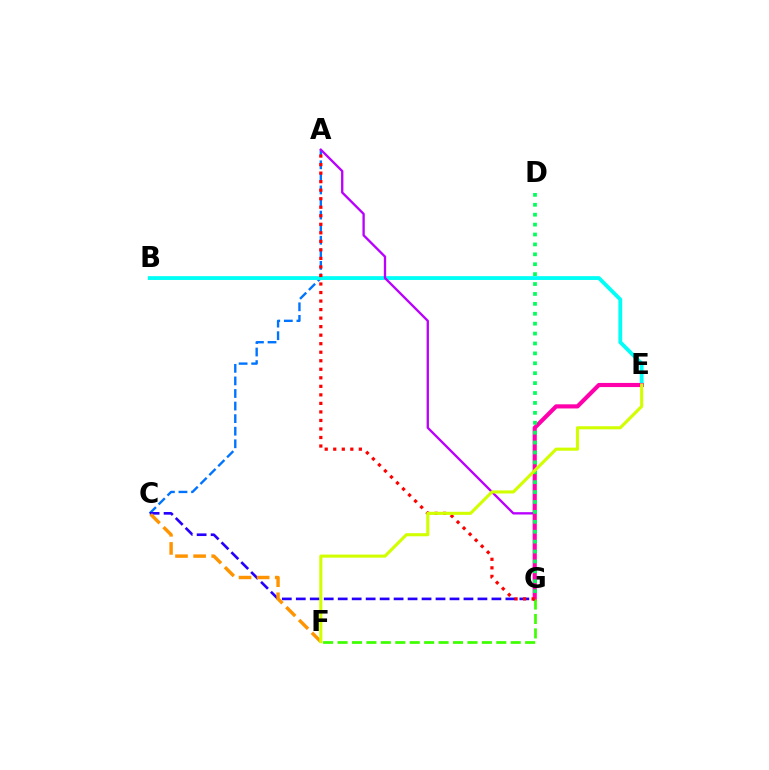{('A', 'C'): [{'color': '#0074ff', 'line_style': 'dashed', 'thickness': 1.71}], ('C', 'G'): [{'color': '#2500ff', 'line_style': 'dashed', 'thickness': 1.9}], ('B', 'E'): [{'color': '#00fff6', 'line_style': 'solid', 'thickness': 2.74}], ('A', 'G'): [{'color': '#b900ff', 'line_style': 'solid', 'thickness': 1.68}, {'color': '#ff0000', 'line_style': 'dotted', 'thickness': 2.32}], ('E', 'G'): [{'color': '#ff00ac', 'line_style': 'solid', 'thickness': 2.98}], ('F', 'G'): [{'color': '#3dff00', 'line_style': 'dashed', 'thickness': 1.96}], ('C', 'F'): [{'color': '#ff9400', 'line_style': 'dashed', 'thickness': 2.46}], ('D', 'G'): [{'color': '#00ff5c', 'line_style': 'dotted', 'thickness': 2.69}], ('E', 'F'): [{'color': '#d1ff00', 'line_style': 'solid', 'thickness': 2.23}]}